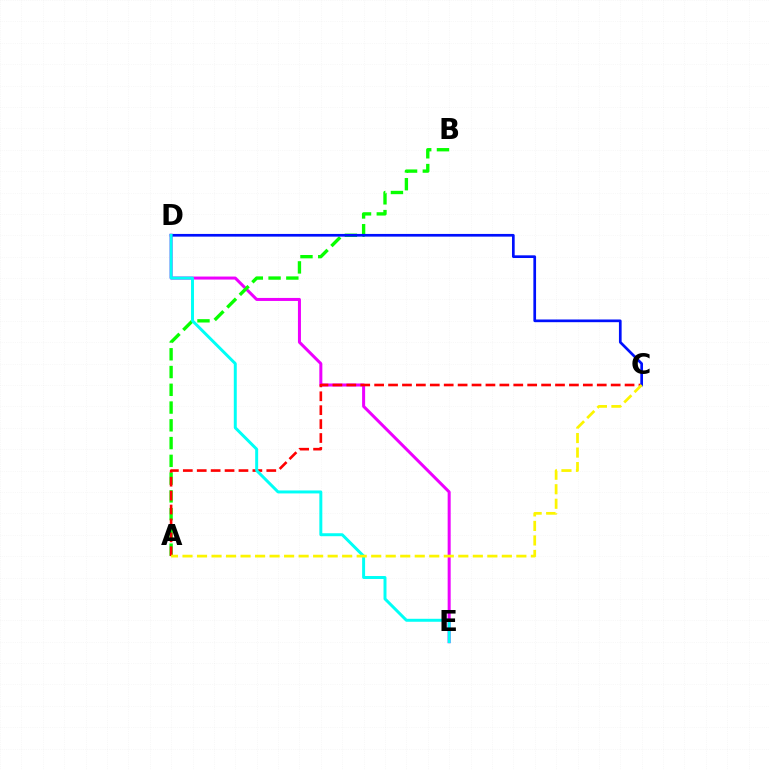{('D', 'E'): [{'color': '#ee00ff', 'line_style': 'solid', 'thickness': 2.17}, {'color': '#00fff6', 'line_style': 'solid', 'thickness': 2.14}], ('A', 'B'): [{'color': '#08ff00', 'line_style': 'dashed', 'thickness': 2.41}], ('A', 'C'): [{'color': '#ff0000', 'line_style': 'dashed', 'thickness': 1.89}, {'color': '#fcf500', 'line_style': 'dashed', 'thickness': 1.97}], ('C', 'D'): [{'color': '#0010ff', 'line_style': 'solid', 'thickness': 1.94}]}